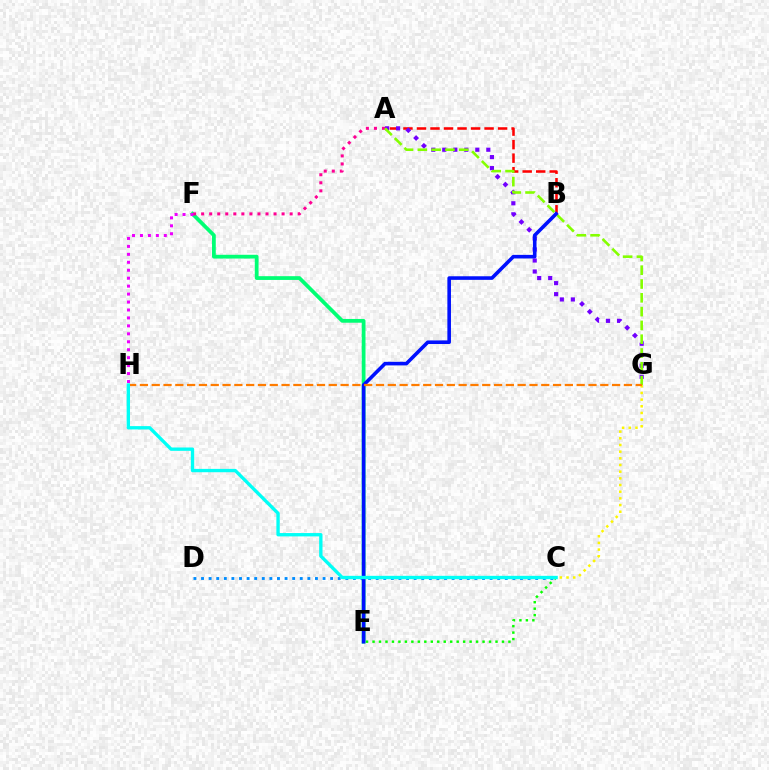{('A', 'B'): [{'color': '#ff0000', 'line_style': 'dashed', 'thickness': 1.84}], ('E', 'F'): [{'color': '#00ff74', 'line_style': 'solid', 'thickness': 2.71}], ('A', 'G'): [{'color': '#7200ff', 'line_style': 'dotted', 'thickness': 2.99}, {'color': '#84ff00', 'line_style': 'dashed', 'thickness': 1.87}], ('C', 'G'): [{'color': '#fcf500', 'line_style': 'dotted', 'thickness': 1.81}], ('A', 'F'): [{'color': '#ff0094', 'line_style': 'dotted', 'thickness': 2.19}], ('C', 'D'): [{'color': '#008cff', 'line_style': 'dotted', 'thickness': 2.06}], ('C', 'E'): [{'color': '#08ff00', 'line_style': 'dotted', 'thickness': 1.76}], ('F', 'H'): [{'color': '#ee00ff', 'line_style': 'dotted', 'thickness': 2.16}], ('B', 'E'): [{'color': '#0010ff', 'line_style': 'solid', 'thickness': 2.58}], ('G', 'H'): [{'color': '#ff7c00', 'line_style': 'dashed', 'thickness': 1.6}], ('C', 'H'): [{'color': '#00fff6', 'line_style': 'solid', 'thickness': 2.4}]}